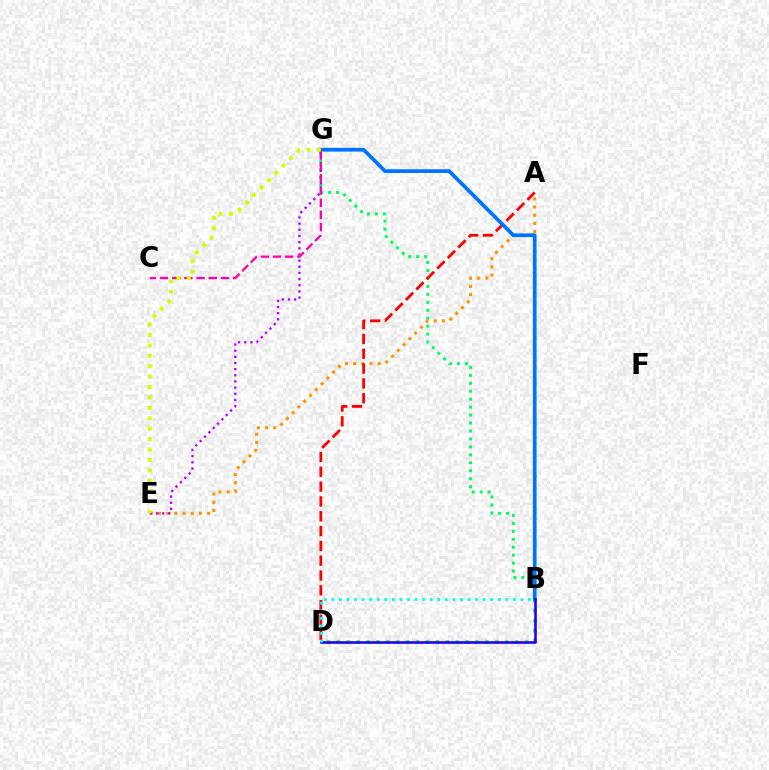{('B', 'G'): [{'color': '#00ff5c', 'line_style': 'dotted', 'thickness': 2.16}, {'color': '#0074ff', 'line_style': 'solid', 'thickness': 2.69}], ('A', 'E'): [{'color': '#ff9400', 'line_style': 'dotted', 'thickness': 2.22}], ('B', 'D'): [{'color': '#3dff00', 'line_style': 'dotted', 'thickness': 2.69}, {'color': '#2500ff', 'line_style': 'solid', 'thickness': 1.89}, {'color': '#00fff6', 'line_style': 'dotted', 'thickness': 2.05}], ('E', 'G'): [{'color': '#b900ff', 'line_style': 'dotted', 'thickness': 1.67}, {'color': '#d1ff00', 'line_style': 'dotted', 'thickness': 2.83}], ('A', 'D'): [{'color': '#ff0000', 'line_style': 'dashed', 'thickness': 2.01}], ('C', 'G'): [{'color': '#ff00ac', 'line_style': 'dashed', 'thickness': 1.65}]}